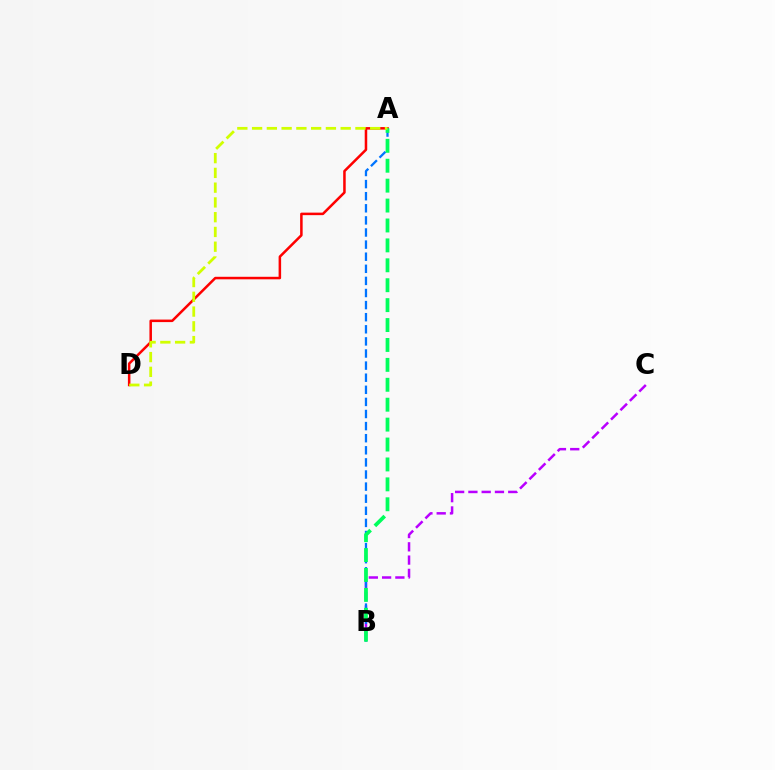{('B', 'C'): [{'color': '#b900ff', 'line_style': 'dashed', 'thickness': 1.8}], ('A', 'D'): [{'color': '#ff0000', 'line_style': 'solid', 'thickness': 1.82}, {'color': '#d1ff00', 'line_style': 'dashed', 'thickness': 2.01}], ('A', 'B'): [{'color': '#0074ff', 'line_style': 'dashed', 'thickness': 1.64}, {'color': '#00ff5c', 'line_style': 'dashed', 'thickness': 2.71}]}